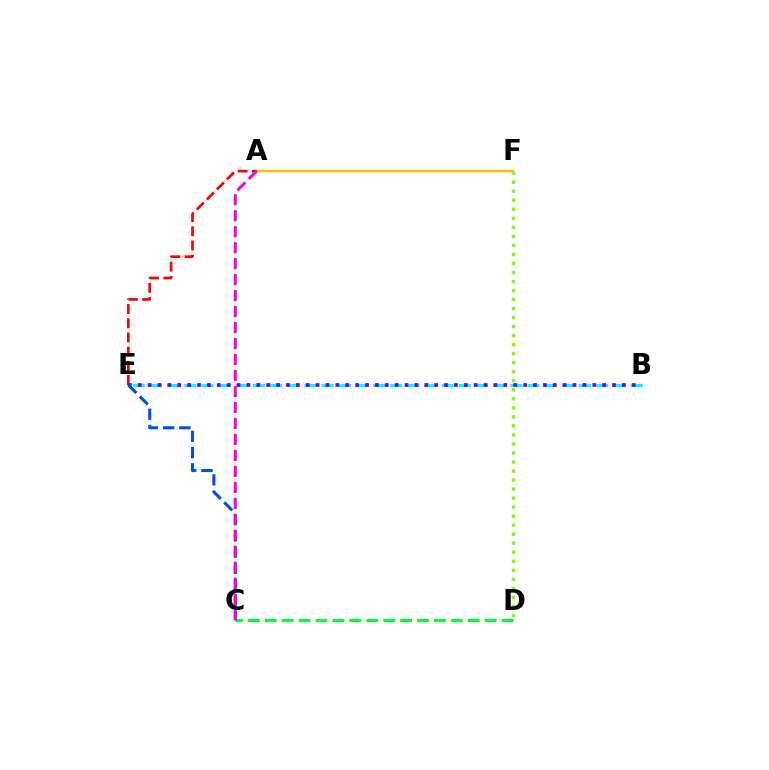{('B', 'E'): [{'color': '#00fff6', 'line_style': 'dashed', 'thickness': 2.33}, {'color': '#7200ff', 'line_style': 'dotted', 'thickness': 2.68}], ('A', 'F'): [{'color': '#ffbd00', 'line_style': 'solid', 'thickness': 1.73}], ('A', 'E'): [{'color': '#ff0000', 'line_style': 'dashed', 'thickness': 1.93}], ('D', 'F'): [{'color': '#84ff00', 'line_style': 'dotted', 'thickness': 2.45}], ('C', 'E'): [{'color': '#004bff', 'line_style': 'dashed', 'thickness': 2.2}], ('C', 'D'): [{'color': '#00ff39', 'line_style': 'dashed', 'thickness': 2.3}], ('A', 'C'): [{'color': '#ff00cf', 'line_style': 'dashed', 'thickness': 2.17}]}